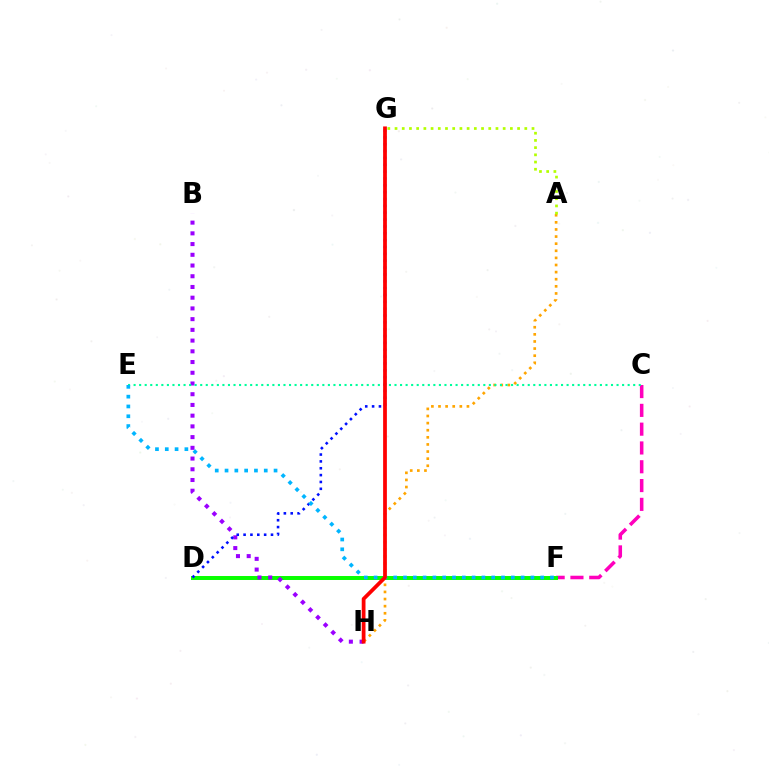{('A', 'H'): [{'color': '#ffa500', 'line_style': 'dotted', 'thickness': 1.93}], ('A', 'G'): [{'color': '#b3ff00', 'line_style': 'dotted', 'thickness': 1.96}], ('C', 'F'): [{'color': '#ff00bd', 'line_style': 'dashed', 'thickness': 2.55}], ('D', 'F'): [{'color': '#08ff00', 'line_style': 'solid', 'thickness': 2.86}], ('B', 'H'): [{'color': '#9b00ff', 'line_style': 'dotted', 'thickness': 2.91}], ('C', 'E'): [{'color': '#00ff9d', 'line_style': 'dotted', 'thickness': 1.51}], ('D', 'G'): [{'color': '#0010ff', 'line_style': 'dotted', 'thickness': 1.86}], ('E', 'F'): [{'color': '#00b5ff', 'line_style': 'dotted', 'thickness': 2.66}], ('G', 'H'): [{'color': '#ff0000', 'line_style': 'solid', 'thickness': 2.71}]}